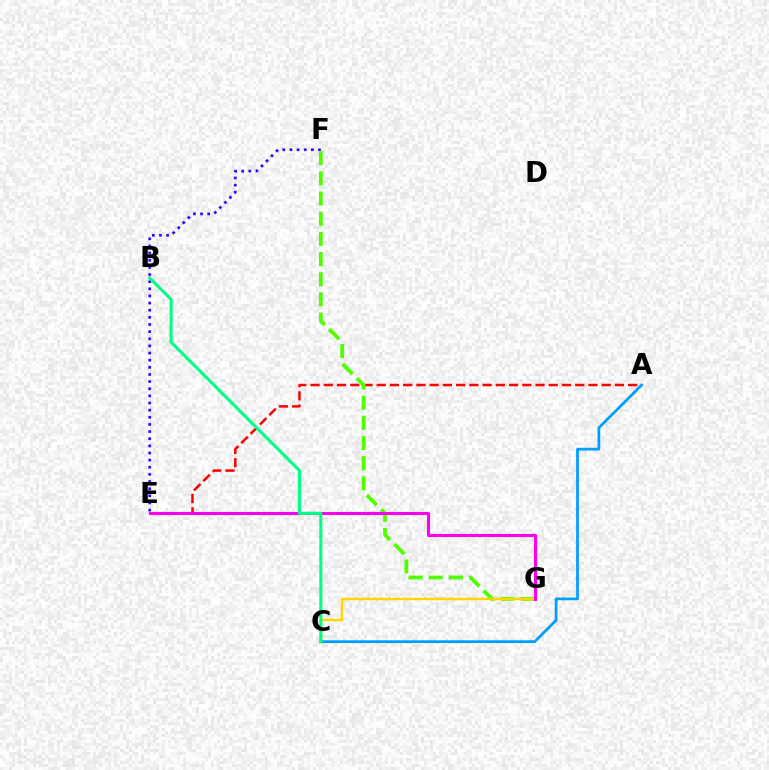{('E', 'F'): [{'color': '#3700ff', 'line_style': 'dotted', 'thickness': 1.94}], ('A', 'E'): [{'color': '#ff0000', 'line_style': 'dashed', 'thickness': 1.8}], ('F', 'G'): [{'color': '#4fff00', 'line_style': 'dashed', 'thickness': 2.74}], ('A', 'C'): [{'color': '#009eff', 'line_style': 'solid', 'thickness': 1.98}], ('C', 'G'): [{'color': '#ffd500', 'line_style': 'solid', 'thickness': 1.76}], ('E', 'G'): [{'color': '#ff00ed', 'line_style': 'solid', 'thickness': 2.22}], ('B', 'C'): [{'color': '#00ff86', 'line_style': 'solid', 'thickness': 2.21}]}